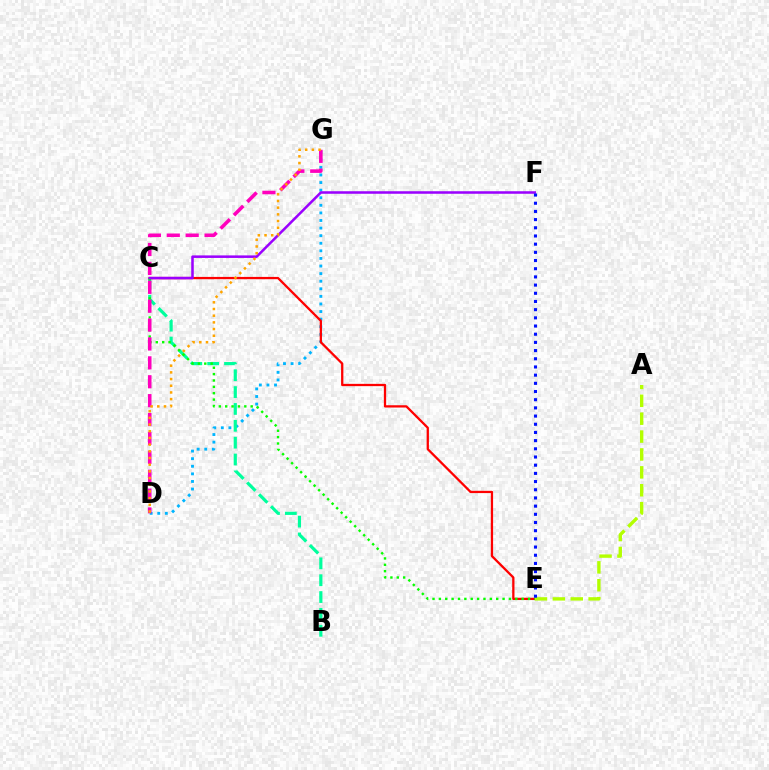{('D', 'G'): [{'color': '#00b5ff', 'line_style': 'dotted', 'thickness': 2.06}, {'color': '#ff00bd', 'line_style': 'dashed', 'thickness': 2.57}, {'color': '#ffa500', 'line_style': 'dotted', 'thickness': 1.82}], ('B', 'C'): [{'color': '#00ff9d', 'line_style': 'dashed', 'thickness': 2.29}], ('C', 'E'): [{'color': '#ff0000', 'line_style': 'solid', 'thickness': 1.64}, {'color': '#08ff00', 'line_style': 'dotted', 'thickness': 1.73}], ('A', 'E'): [{'color': '#b3ff00', 'line_style': 'dashed', 'thickness': 2.43}], ('C', 'F'): [{'color': '#9b00ff', 'line_style': 'solid', 'thickness': 1.82}], ('E', 'F'): [{'color': '#0010ff', 'line_style': 'dotted', 'thickness': 2.22}]}